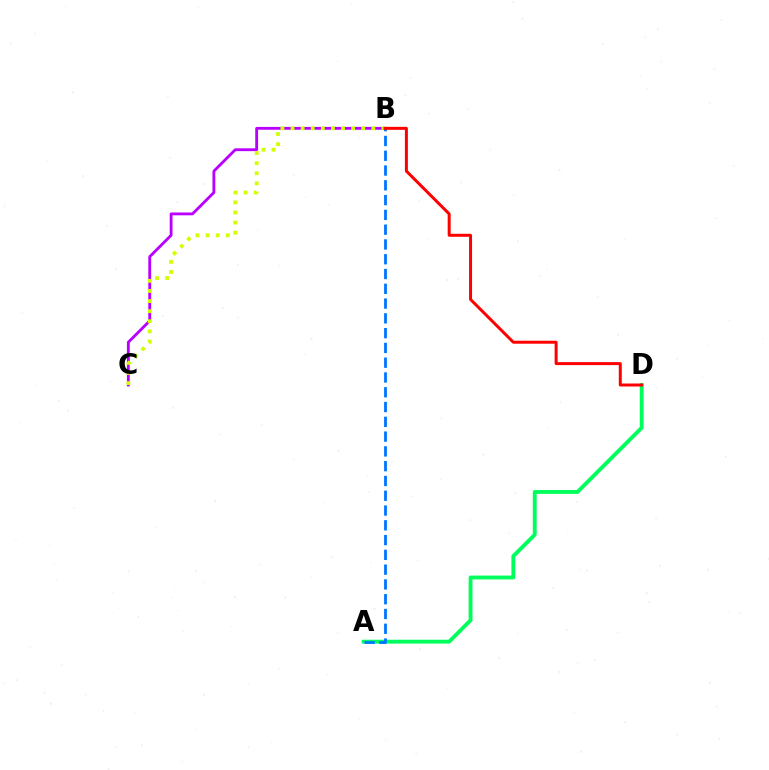{('B', 'C'): [{'color': '#b900ff', 'line_style': 'solid', 'thickness': 2.04}, {'color': '#d1ff00', 'line_style': 'dotted', 'thickness': 2.74}], ('A', 'D'): [{'color': '#00ff5c', 'line_style': 'solid', 'thickness': 2.78}], ('A', 'B'): [{'color': '#0074ff', 'line_style': 'dashed', 'thickness': 2.01}], ('B', 'D'): [{'color': '#ff0000', 'line_style': 'solid', 'thickness': 2.15}]}